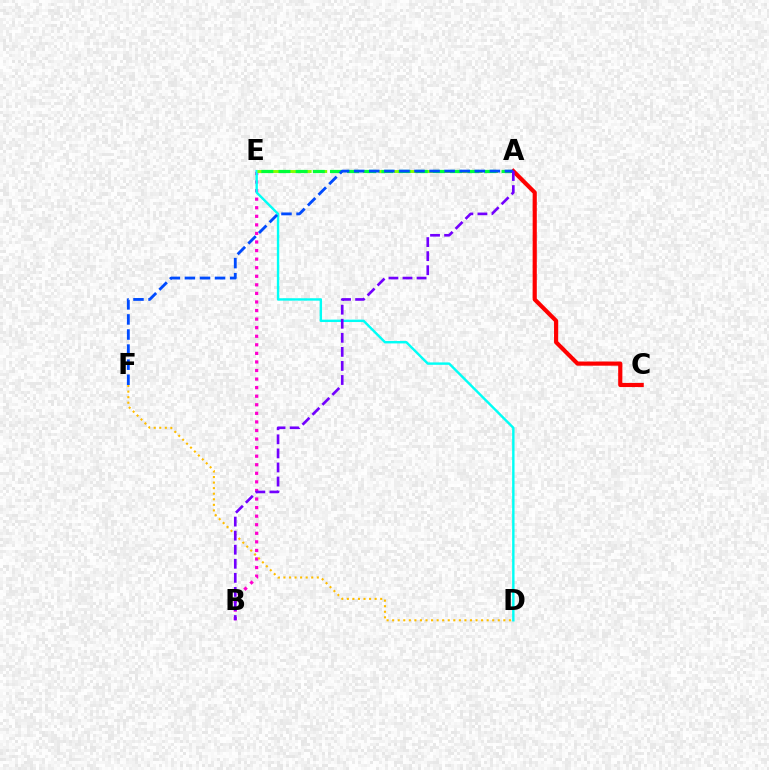{('B', 'E'): [{'color': '#ff00cf', 'line_style': 'dotted', 'thickness': 2.33}], ('D', 'F'): [{'color': '#ffbd00', 'line_style': 'dotted', 'thickness': 1.51}], ('D', 'E'): [{'color': '#00fff6', 'line_style': 'solid', 'thickness': 1.73}], ('A', 'E'): [{'color': '#84ff00', 'line_style': 'dashed', 'thickness': 2.11}, {'color': '#00ff39', 'line_style': 'dashed', 'thickness': 2.33}], ('A', 'C'): [{'color': '#ff0000', 'line_style': 'solid', 'thickness': 2.99}], ('A', 'F'): [{'color': '#004bff', 'line_style': 'dashed', 'thickness': 2.05}], ('A', 'B'): [{'color': '#7200ff', 'line_style': 'dashed', 'thickness': 1.91}]}